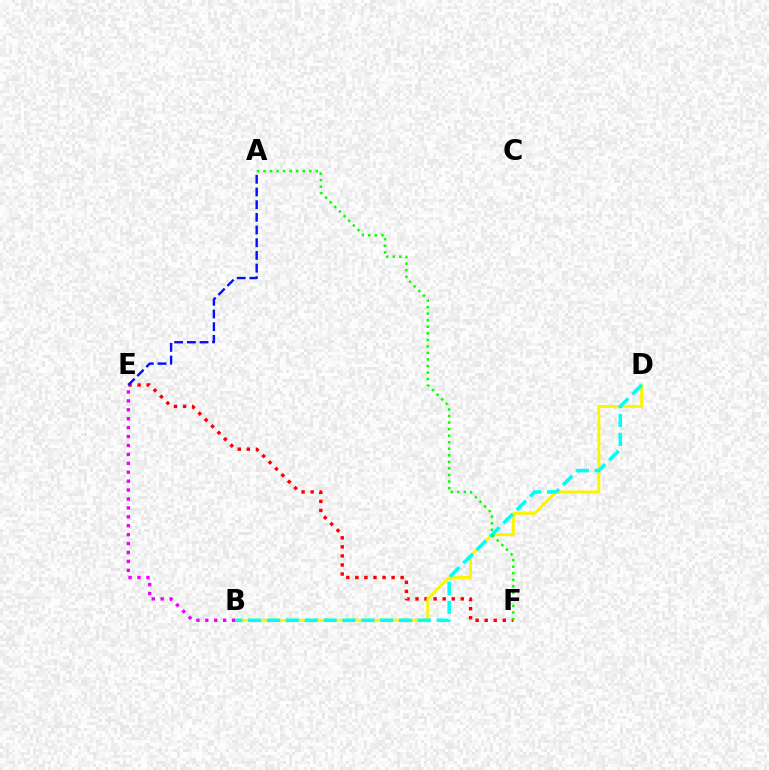{('E', 'F'): [{'color': '#ff0000', 'line_style': 'dotted', 'thickness': 2.46}], ('B', 'D'): [{'color': '#fcf500', 'line_style': 'solid', 'thickness': 2.09}, {'color': '#00fff6', 'line_style': 'dashed', 'thickness': 2.56}], ('B', 'E'): [{'color': '#ee00ff', 'line_style': 'dotted', 'thickness': 2.42}], ('A', 'F'): [{'color': '#08ff00', 'line_style': 'dotted', 'thickness': 1.78}], ('A', 'E'): [{'color': '#0010ff', 'line_style': 'dashed', 'thickness': 1.72}]}